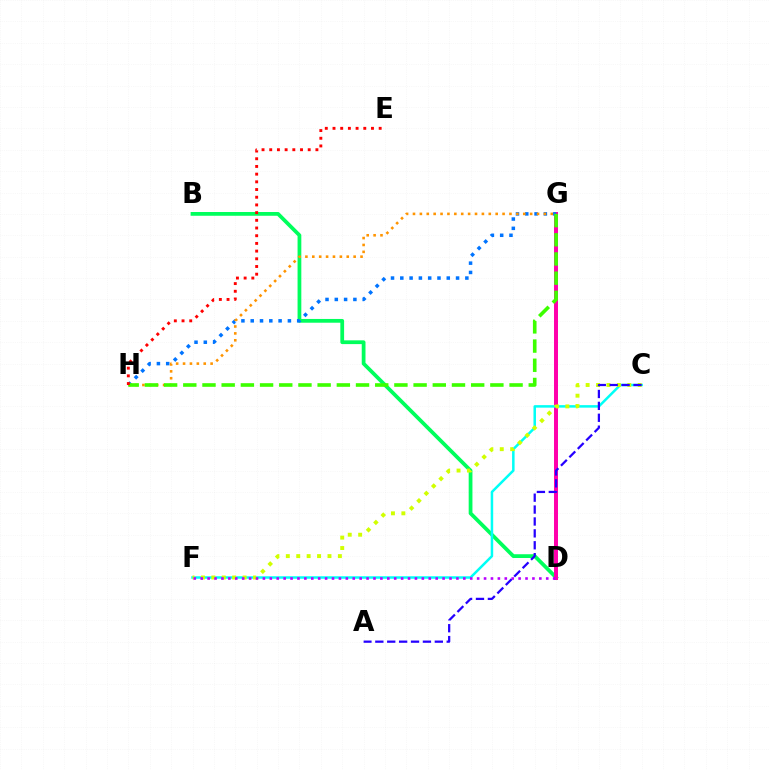{('B', 'D'): [{'color': '#00ff5c', 'line_style': 'solid', 'thickness': 2.71}], ('D', 'G'): [{'color': '#ff00ac', 'line_style': 'solid', 'thickness': 2.86}], ('C', 'F'): [{'color': '#00fff6', 'line_style': 'solid', 'thickness': 1.8}, {'color': '#d1ff00', 'line_style': 'dotted', 'thickness': 2.83}], ('G', 'H'): [{'color': '#0074ff', 'line_style': 'dotted', 'thickness': 2.53}, {'color': '#ff9400', 'line_style': 'dotted', 'thickness': 1.87}, {'color': '#3dff00', 'line_style': 'dashed', 'thickness': 2.61}], ('D', 'F'): [{'color': '#b900ff', 'line_style': 'dotted', 'thickness': 1.88}], ('E', 'H'): [{'color': '#ff0000', 'line_style': 'dotted', 'thickness': 2.09}], ('A', 'C'): [{'color': '#2500ff', 'line_style': 'dashed', 'thickness': 1.62}]}